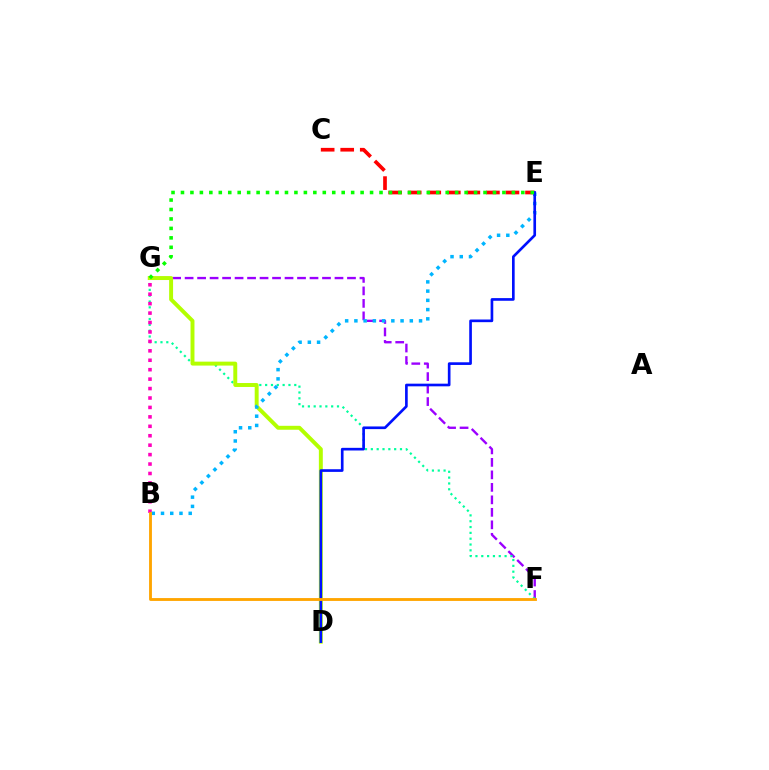{('F', 'G'): [{'color': '#9b00ff', 'line_style': 'dashed', 'thickness': 1.7}, {'color': '#00ff9d', 'line_style': 'dotted', 'thickness': 1.58}], ('C', 'E'): [{'color': '#ff0000', 'line_style': 'dashed', 'thickness': 2.66}], ('D', 'G'): [{'color': '#b3ff00', 'line_style': 'solid', 'thickness': 2.84}], ('B', 'G'): [{'color': '#ff00bd', 'line_style': 'dotted', 'thickness': 2.56}], ('B', 'E'): [{'color': '#00b5ff', 'line_style': 'dotted', 'thickness': 2.51}], ('D', 'E'): [{'color': '#0010ff', 'line_style': 'solid', 'thickness': 1.92}], ('E', 'G'): [{'color': '#08ff00', 'line_style': 'dotted', 'thickness': 2.57}], ('B', 'F'): [{'color': '#ffa500', 'line_style': 'solid', 'thickness': 2.05}]}